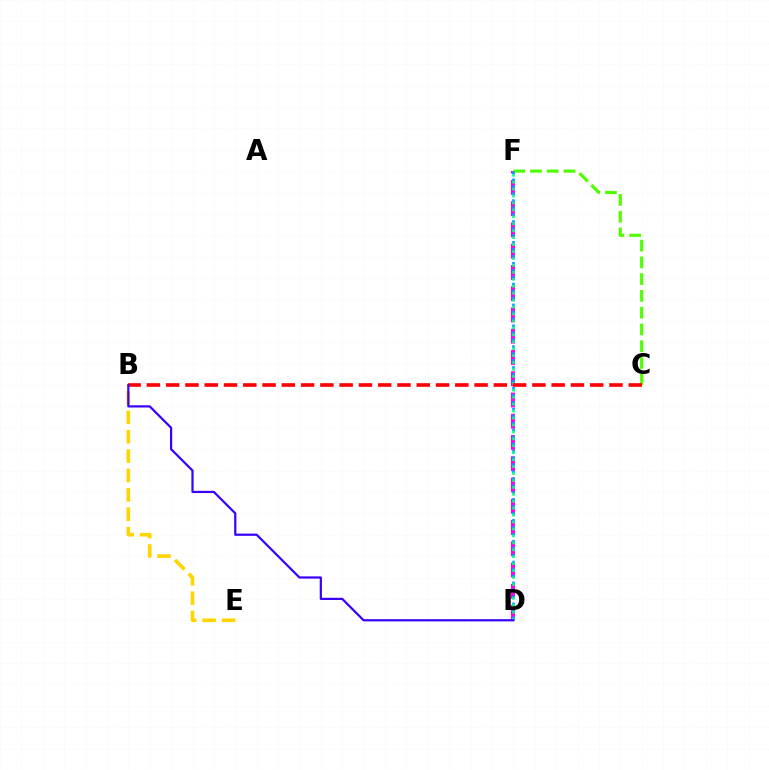{('D', 'F'): [{'color': '#ff00ed', 'line_style': 'dashed', 'thickness': 2.89}, {'color': '#009eff', 'line_style': 'dotted', 'thickness': 1.89}, {'color': '#00ff86', 'line_style': 'dotted', 'thickness': 1.88}], ('B', 'E'): [{'color': '#ffd500', 'line_style': 'dashed', 'thickness': 2.63}], ('C', 'F'): [{'color': '#4fff00', 'line_style': 'dashed', 'thickness': 2.28}], ('B', 'C'): [{'color': '#ff0000', 'line_style': 'dashed', 'thickness': 2.62}], ('B', 'D'): [{'color': '#3700ff', 'line_style': 'solid', 'thickness': 1.59}]}